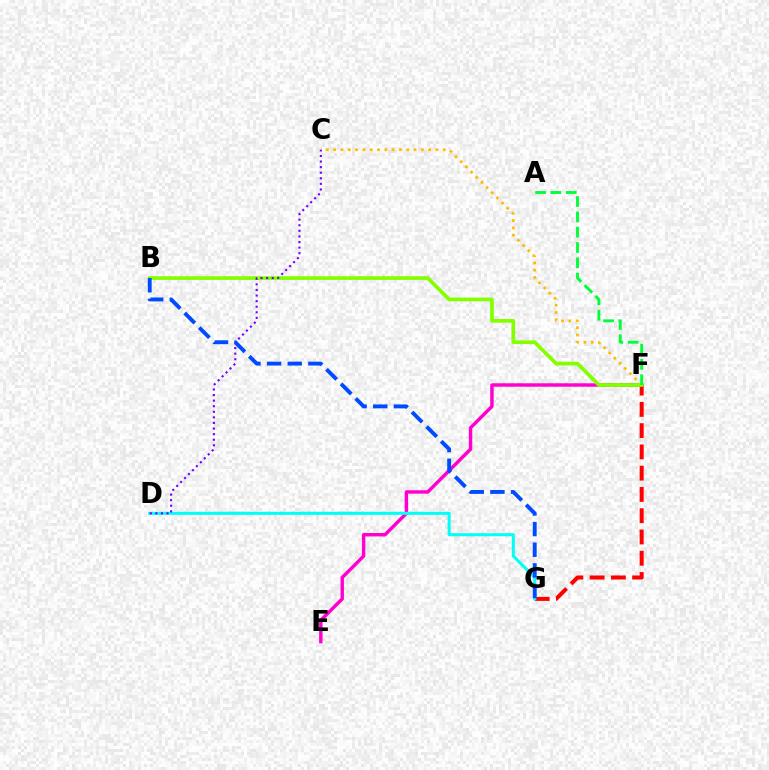{('E', 'F'): [{'color': '#ff00cf', 'line_style': 'solid', 'thickness': 2.47}], ('F', 'G'): [{'color': '#ff0000', 'line_style': 'dashed', 'thickness': 2.89}], ('C', 'F'): [{'color': '#ffbd00', 'line_style': 'dotted', 'thickness': 1.99}], ('B', 'F'): [{'color': '#84ff00', 'line_style': 'solid', 'thickness': 2.66}], ('D', 'G'): [{'color': '#00fff6', 'line_style': 'solid', 'thickness': 2.19}], ('C', 'D'): [{'color': '#7200ff', 'line_style': 'dotted', 'thickness': 1.52}], ('A', 'F'): [{'color': '#00ff39', 'line_style': 'dashed', 'thickness': 2.08}], ('B', 'G'): [{'color': '#004bff', 'line_style': 'dashed', 'thickness': 2.8}]}